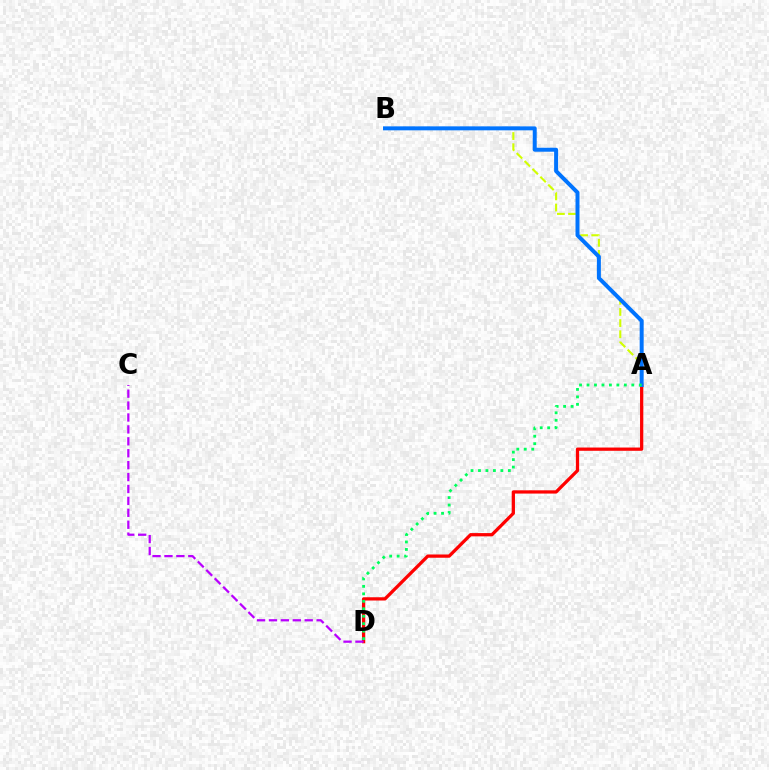{('A', 'D'): [{'color': '#ff0000', 'line_style': 'solid', 'thickness': 2.35}, {'color': '#00ff5c', 'line_style': 'dotted', 'thickness': 2.03}], ('A', 'B'): [{'color': '#d1ff00', 'line_style': 'dashed', 'thickness': 1.51}, {'color': '#0074ff', 'line_style': 'solid', 'thickness': 2.87}], ('C', 'D'): [{'color': '#b900ff', 'line_style': 'dashed', 'thickness': 1.62}]}